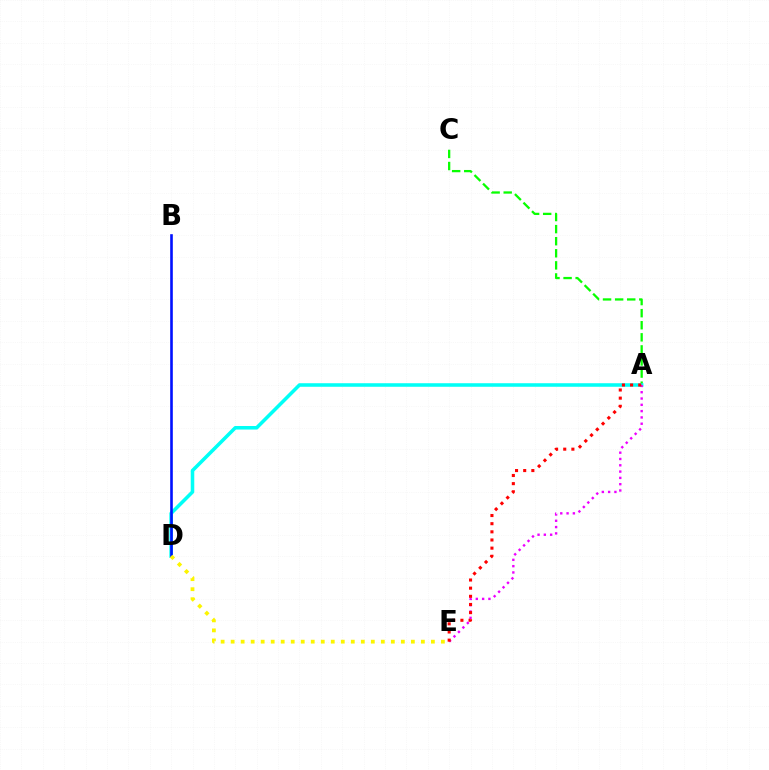{('A', 'C'): [{'color': '#08ff00', 'line_style': 'dashed', 'thickness': 1.64}], ('A', 'D'): [{'color': '#00fff6', 'line_style': 'solid', 'thickness': 2.56}], ('A', 'E'): [{'color': '#ee00ff', 'line_style': 'dotted', 'thickness': 1.71}, {'color': '#ff0000', 'line_style': 'dotted', 'thickness': 2.21}], ('B', 'D'): [{'color': '#0010ff', 'line_style': 'solid', 'thickness': 1.89}], ('D', 'E'): [{'color': '#fcf500', 'line_style': 'dotted', 'thickness': 2.72}]}